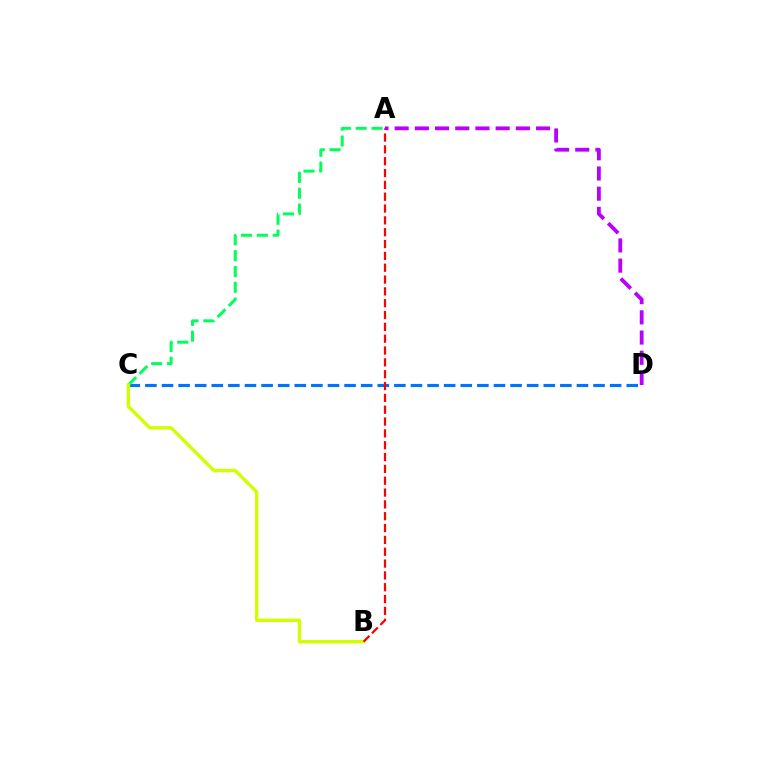{('C', 'D'): [{'color': '#0074ff', 'line_style': 'dashed', 'thickness': 2.25}], ('A', 'C'): [{'color': '#00ff5c', 'line_style': 'dashed', 'thickness': 2.15}], ('B', 'C'): [{'color': '#d1ff00', 'line_style': 'solid', 'thickness': 2.45}], ('A', 'B'): [{'color': '#ff0000', 'line_style': 'dashed', 'thickness': 1.61}], ('A', 'D'): [{'color': '#b900ff', 'line_style': 'dashed', 'thickness': 2.74}]}